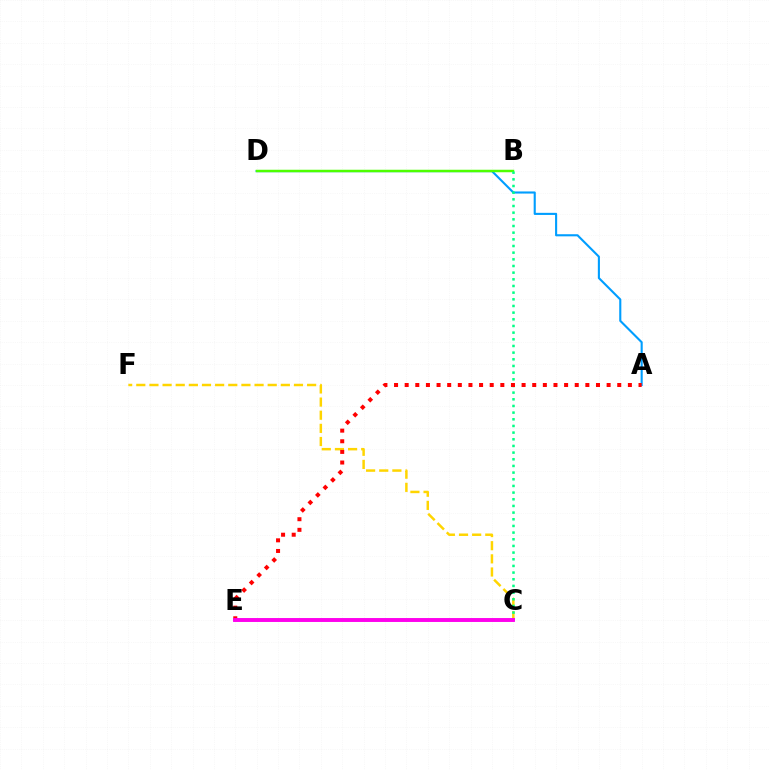{('A', 'D'): [{'color': '#009eff', 'line_style': 'solid', 'thickness': 1.52}], ('B', 'D'): [{'color': '#4fff00', 'line_style': 'solid', 'thickness': 1.8}], ('C', 'F'): [{'color': '#ffd500', 'line_style': 'dashed', 'thickness': 1.79}], ('B', 'C'): [{'color': '#00ff86', 'line_style': 'dotted', 'thickness': 1.81}], ('A', 'E'): [{'color': '#ff0000', 'line_style': 'dotted', 'thickness': 2.89}], ('C', 'E'): [{'color': '#3700ff', 'line_style': 'solid', 'thickness': 1.76}, {'color': '#ff00ed', 'line_style': 'solid', 'thickness': 2.79}]}